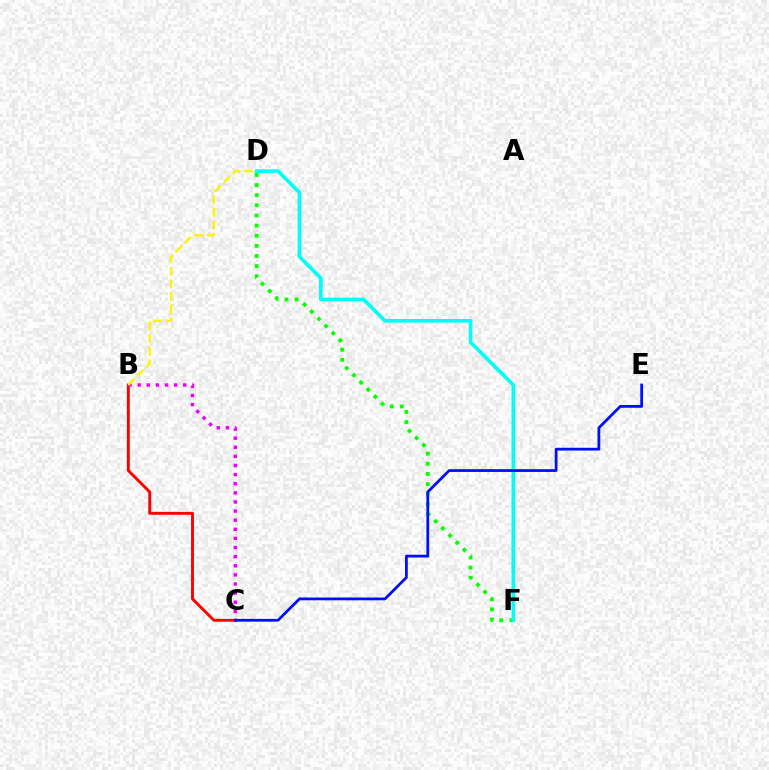{('B', 'C'): [{'color': '#ff0000', 'line_style': 'solid', 'thickness': 2.08}, {'color': '#ee00ff', 'line_style': 'dotted', 'thickness': 2.48}], ('D', 'F'): [{'color': '#08ff00', 'line_style': 'dotted', 'thickness': 2.75}, {'color': '#00fff6', 'line_style': 'solid', 'thickness': 2.63}], ('B', 'D'): [{'color': '#fcf500', 'line_style': 'dashed', 'thickness': 1.73}], ('C', 'E'): [{'color': '#0010ff', 'line_style': 'solid', 'thickness': 2.0}]}